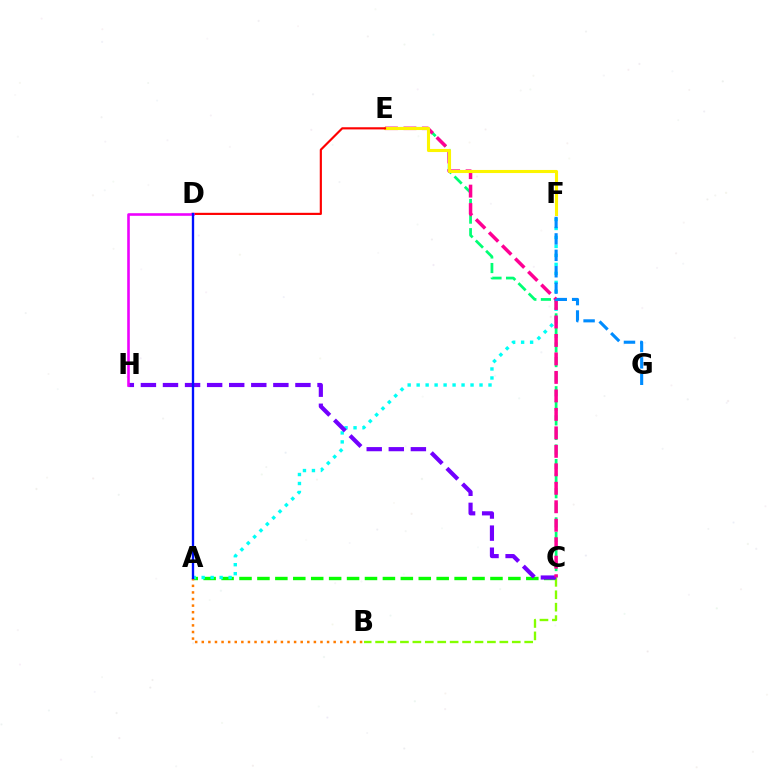{('A', 'C'): [{'color': '#08ff00', 'line_style': 'dashed', 'thickness': 2.44}], ('C', 'E'): [{'color': '#00ff74', 'line_style': 'dashed', 'thickness': 1.98}, {'color': '#ff0094', 'line_style': 'dashed', 'thickness': 2.51}], ('B', 'C'): [{'color': '#84ff00', 'line_style': 'dashed', 'thickness': 1.69}], ('A', 'F'): [{'color': '#00fff6', 'line_style': 'dotted', 'thickness': 2.44}], ('C', 'H'): [{'color': '#7200ff', 'line_style': 'dashed', 'thickness': 3.0}], ('E', 'F'): [{'color': '#fcf500', 'line_style': 'solid', 'thickness': 2.22}], ('D', 'E'): [{'color': '#ff0000', 'line_style': 'solid', 'thickness': 1.55}], ('F', 'G'): [{'color': '#008cff', 'line_style': 'dashed', 'thickness': 2.23}], ('A', 'B'): [{'color': '#ff7c00', 'line_style': 'dotted', 'thickness': 1.79}], ('D', 'H'): [{'color': '#ee00ff', 'line_style': 'solid', 'thickness': 1.87}], ('A', 'D'): [{'color': '#0010ff', 'line_style': 'solid', 'thickness': 1.69}]}